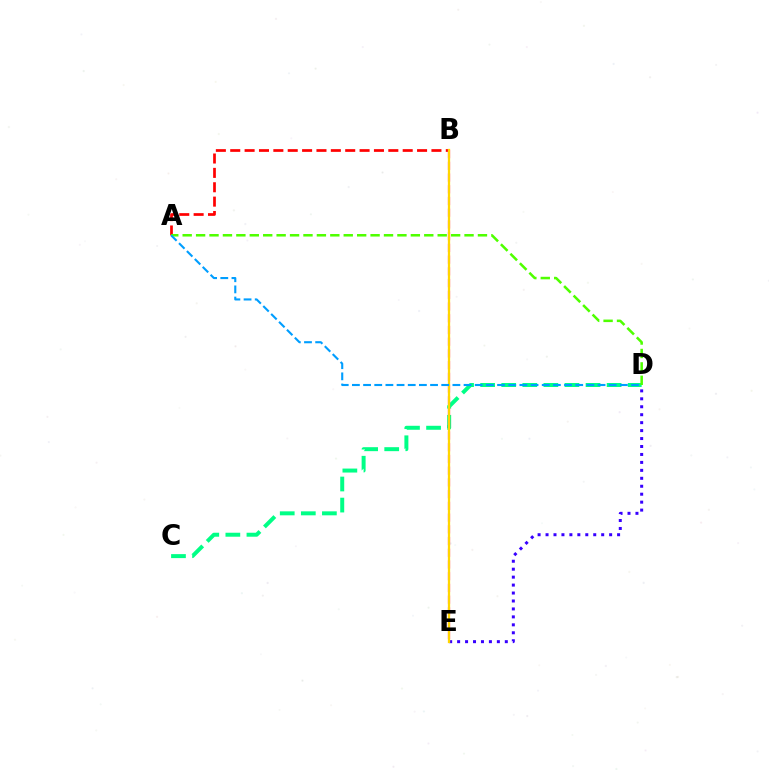{('A', 'B'): [{'color': '#ff0000', 'line_style': 'dashed', 'thickness': 1.95}], ('D', 'E'): [{'color': '#3700ff', 'line_style': 'dotted', 'thickness': 2.16}], ('C', 'D'): [{'color': '#00ff86', 'line_style': 'dashed', 'thickness': 2.86}], ('A', 'D'): [{'color': '#4fff00', 'line_style': 'dashed', 'thickness': 1.82}, {'color': '#009eff', 'line_style': 'dashed', 'thickness': 1.52}], ('B', 'E'): [{'color': '#ff00ed', 'line_style': 'dashed', 'thickness': 1.59}, {'color': '#ffd500', 'line_style': 'solid', 'thickness': 1.64}]}